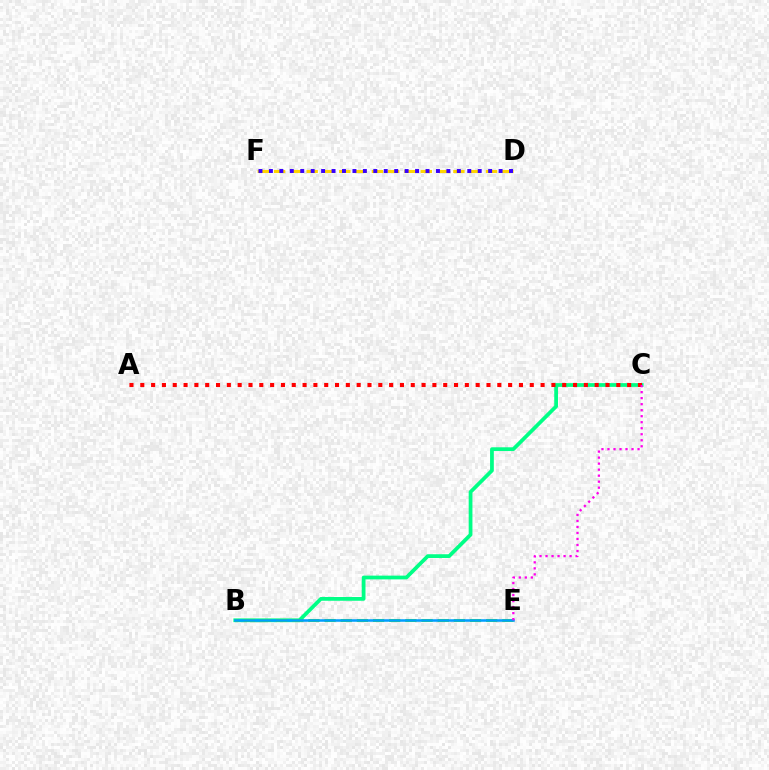{('D', 'F'): [{'color': '#ffd500', 'line_style': 'dashed', 'thickness': 2.21}, {'color': '#3700ff', 'line_style': 'dotted', 'thickness': 2.84}], ('B', 'C'): [{'color': '#00ff86', 'line_style': 'solid', 'thickness': 2.7}], ('B', 'E'): [{'color': '#4fff00', 'line_style': 'dashed', 'thickness': 2.2}, {'color': '#009eff', 'line_style': 'solid', 'thickness': 1.83}], ('A', 'C'): [{'color': '#ff0000', 'line_style': 'dotted', 'thickness': 2.94}], ('C', 'E'): [{'color': '#ff00ed', 'line_style': 'dotted', 'thickness': 1.63}]}